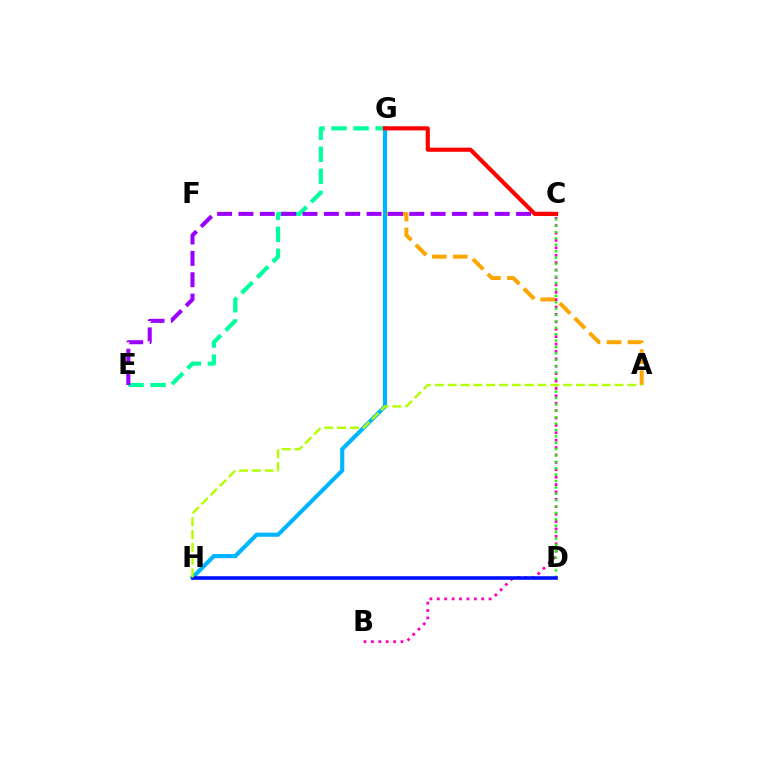{('B', 'C'): [{'color': '#ff00bd', 'line_style': 'dotted', 'thickness': 2.01}], ('E', 'G'): [{'color': '#00ff9d', 'line_style': 'dashed', 'thickness': 3.0}], ('C', 'D'): [{'color': '#08ff00', 'line_style': 'dotted', 'thickness': 1.73}], ('A', 'G'): [{'color': '#ffa500', 'line_style': 'dashed', 'thickness': 2.86}], ('G', 'H'): [{'color': '#00b5ff', 'line_style': 'solid', 'thickness': 2.98}], ('C', 'E'): [{'color': '#9b00ff', 'line_style': 'dashed', 'thickness': 2.9}], ('D', 'H'): [{'color': '#0010ff', 'line_style': 'solid', 'thickness': 2.58}], ('A', 'H'): [{'color': '#b3ff00', 'line_style': 'dashed', 'thickness': 1.74}], ('C', 'G'): [{'color': '#ff0000', 'line_style': 'solid', 'thickness': 2.97}]}